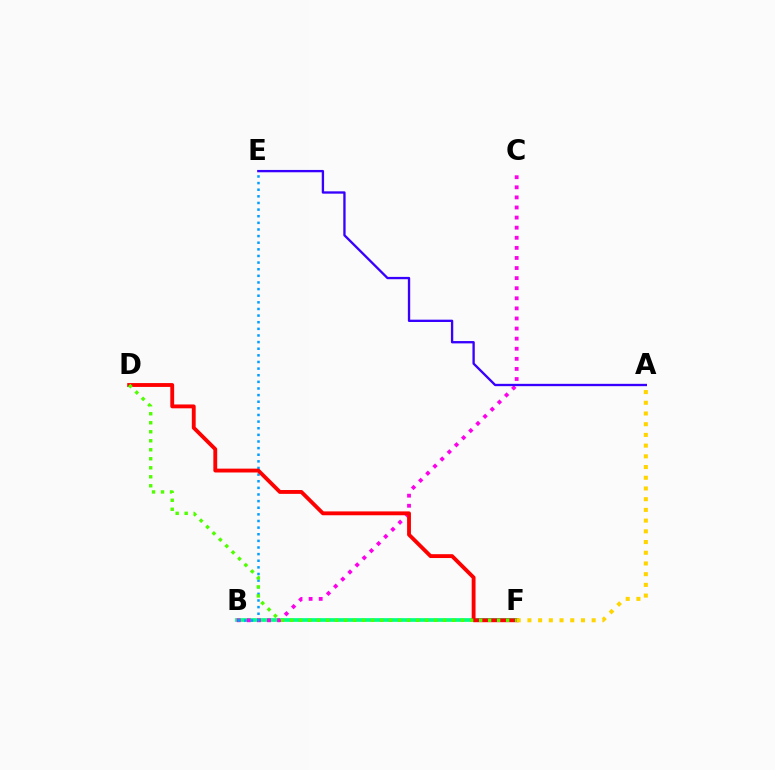{('B', 'F'): [{'color': '#00ff86', 'line_style': 'solid', 'thickness': 2.68}], ('B', 'C'): [{'color': '#ff00ed', 'line_style': 'dotted', 'thickness': 2.74}], ('A', 'E'): [{'color': '#3700ff', 'line_style': 'solid', 'thickness': 1.68}], ('B', 'E'): [{'color': '#009eff', 'line_style': 'dotted', 'thickness': 1.8}], ('D', 'F'): [{'color': '#ff0000', 'line_style': 'solid', 'thickness': 2.77}, {'color': '#4fff00', 'line_style': 'dotted', 'thickness': 2.45}], ('A', 'F'): [{'color': '#ffd500', 'line_style': 'dotted', 'thickness': 2.91}]}